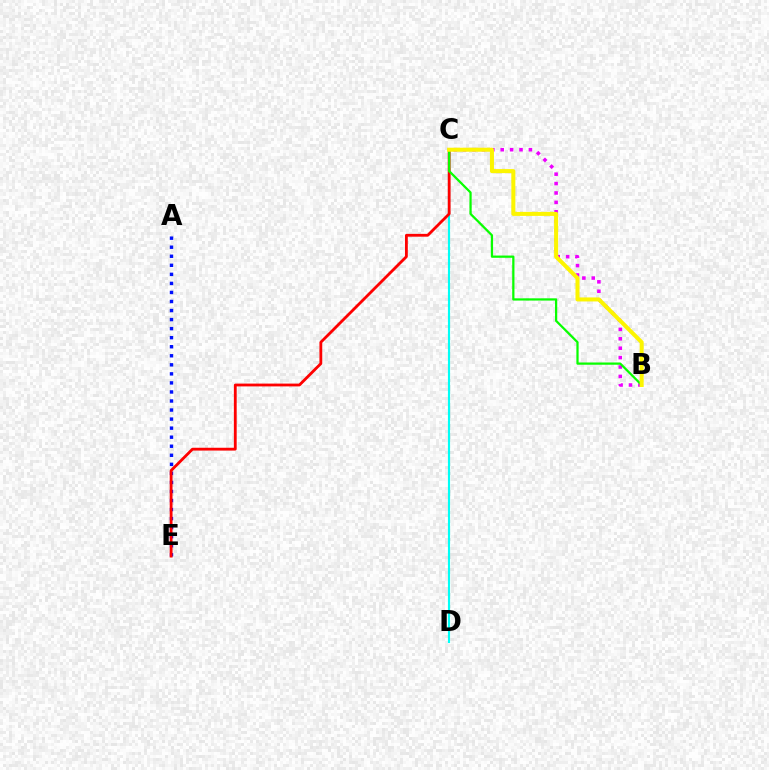{('B', 'C'): [{'color': '#ee00ff', 'line_style': 'dotted', 'thickness': 2.55}, {'color': '#08ff00', 'line_style': 'solid', 'thickness': 1.62}, {'color': '#fcf500', 'line_style': 'solid', 'thickness': 2.9}], ('C', 'D'): [{'color': '#00fff6', 'line_style': 'solid', 'thickness': 1.55}], ('A', 'E'): [{'color': '#0010ff', 'line_style': 'dotted', 'thickness': 2.46}], ('C', 'E'): [{'color': '#ff0000', 'line_style': 'solid', 'thickness': 2.03}]}